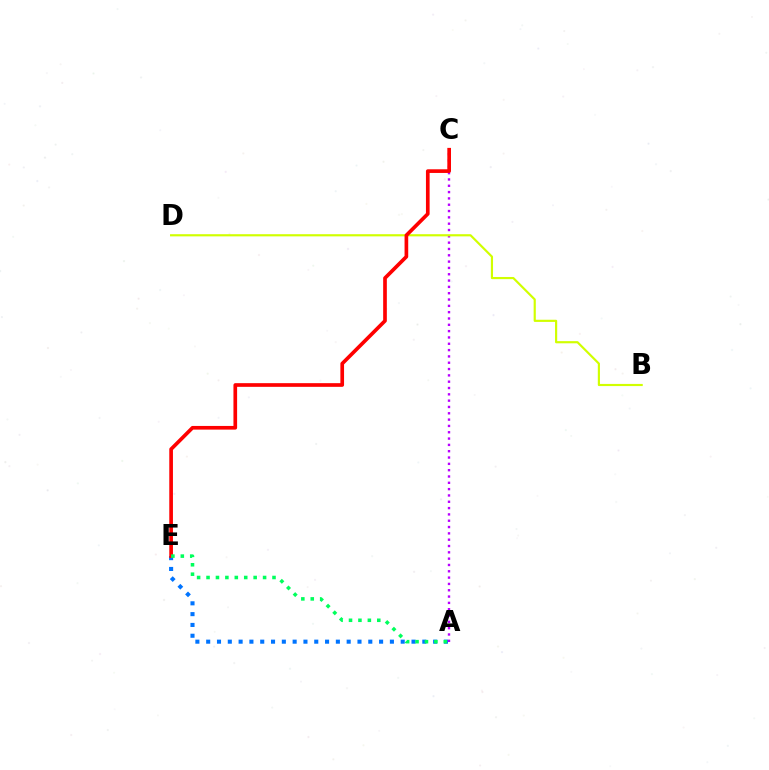{('A', 'E'): [{'color': '#0074ff', 'line_style': 'dotted', 'thickness': 2.94}, {'color': '#00ff5c', 'line_style': 'dotted', 'thickness': 2.56}], ('A', 'C'): [{'color': '#b900ff', 'line_style': 'dotted', 'thickness': 1.72}], ('B', 'D'): [{'color': '#d1ff00', 'line_style': 'solid', 'thickness': 1.56}], ('C', 'E'): [{'color': '#ff0000', 'line_style': 'solid', 'thickness': 2.64}]}